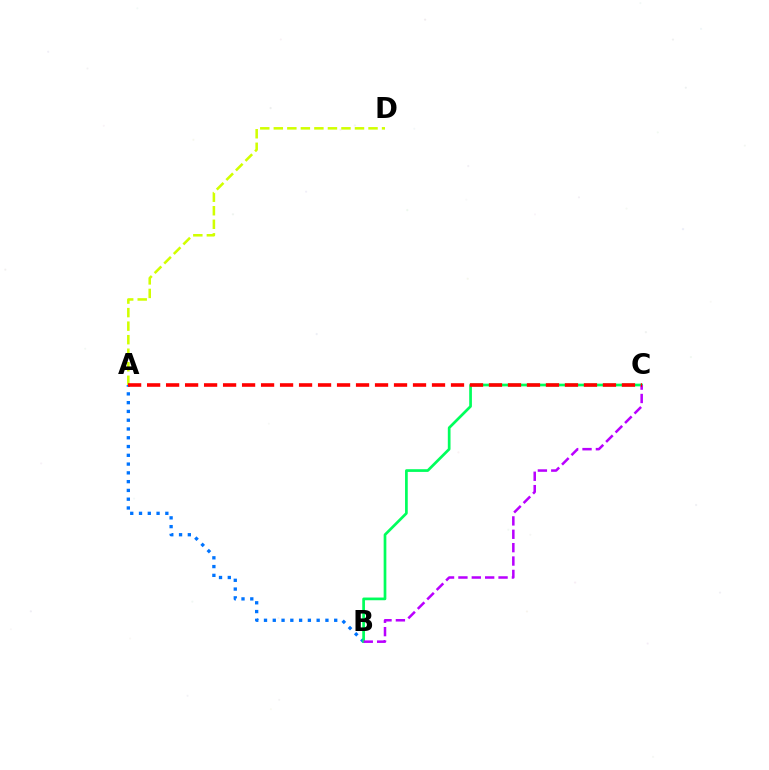{('A', 'B'): [{'color': '#0074ff', 'line_style': 'dotted', 'thickness': 2.38}], ('A', 'D'): [{'color': '#d1ff00', 'line_style': 'dashed', 'thickness': 1.84}], ('B', 'C'): [{'color': '#00ff5c', 'line_style': 'solid', 'thickness': 1.95}, {'color': '#b900ff', 'line_style': 'dashed', 'thickness': 1.82}], ('A', 'C'): [{'color': '#ff0000', 'line_style': 'dashed', 'thickness': 2.58}]}